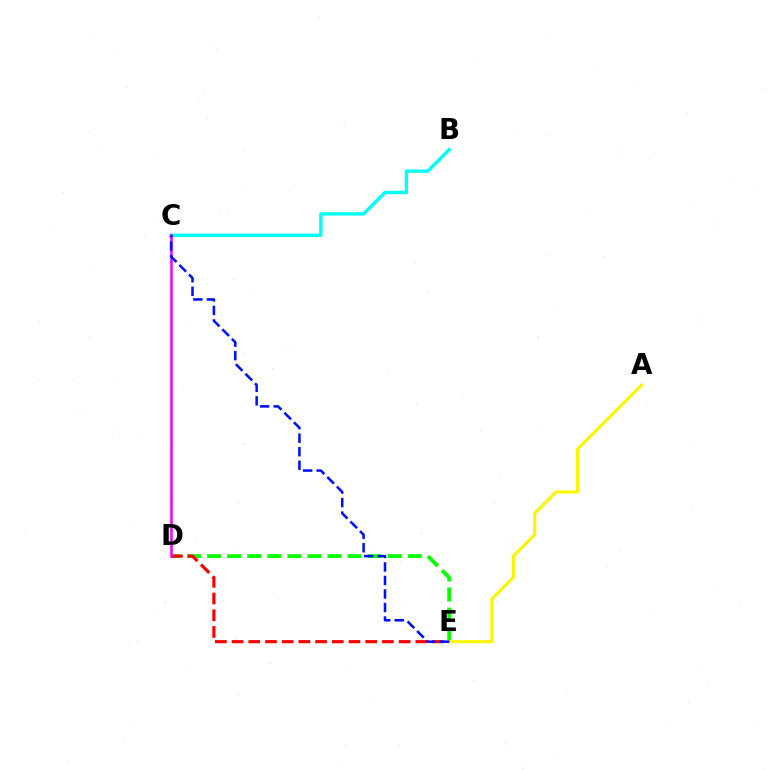{('D', 'E'): [{'color': '#08ff00', 'line_style': 'dashed', 'thickness': 2.73}, {'color': '#ff0000', 'line_style': 'dashed', 'thickness': 2.27}], ('A', 'E'): [{'color': '#fcf500', 'line_style': 'solid', 'thickness': 2.22}], ('B', 'C'): [{'color': '#00fff6', 'line_style': 'solid', 'thickness': 2.43}], ('C', 'D'): [{'color': '#ee00ff', 'line_style': 'solid', 'thickness': 1.81}], ('C', 'E'): [{'color': '#0010ff', 'line_style': 'dashed', 'thickness': 1.84}]}